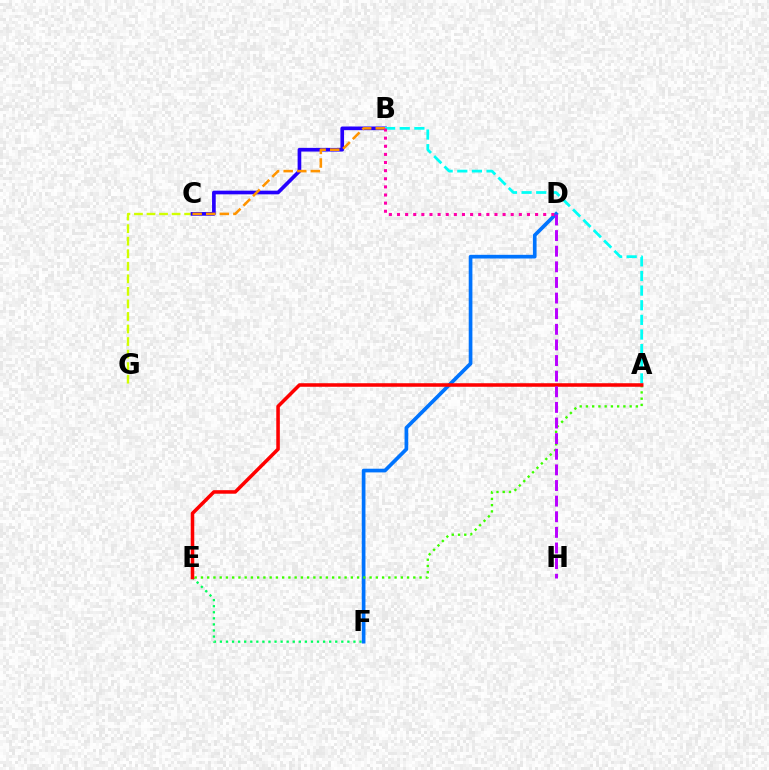{('E', 'F'): [{'color': '#00ff5c', 'line_style': 'dotted', 'thickness': 1.65}], ('D', 'F'): [{'color': '#0074ff', 'line_style': 'solid', 'thickness': 2.66}], ('C', 'G'): [{'color': '#d1ff00', 'line_style': 'dashed', 'thickness': 1.7}], ('A', 'E'): [{'color': '#3dff00', 'line_style': 'dotted', 'thickness': 1.7}, {'color': '#ff0000', 'line_style': 'solid', 'thickness': 2.55}], ('B', 'C'): [{'color': '#2500ff', 'line_style': 'solid', 'thickness': 2.64}, {'color': '#ff9400', 'line_style': 'dashed', 'thickness': 1.85}], ('A', 'B'): [{'color': '#00fff6', 'line_style': 'dashed', 'thickness': 1.99}], ('D', 'H'): [{'color': '#b900ff', 'line_style': 'dashed', 'thickness': 2.12}], ('B', 'D'): [{'color': '#ff00ac', 'line_style': 'dotted', 'thickness': 2.21}]}